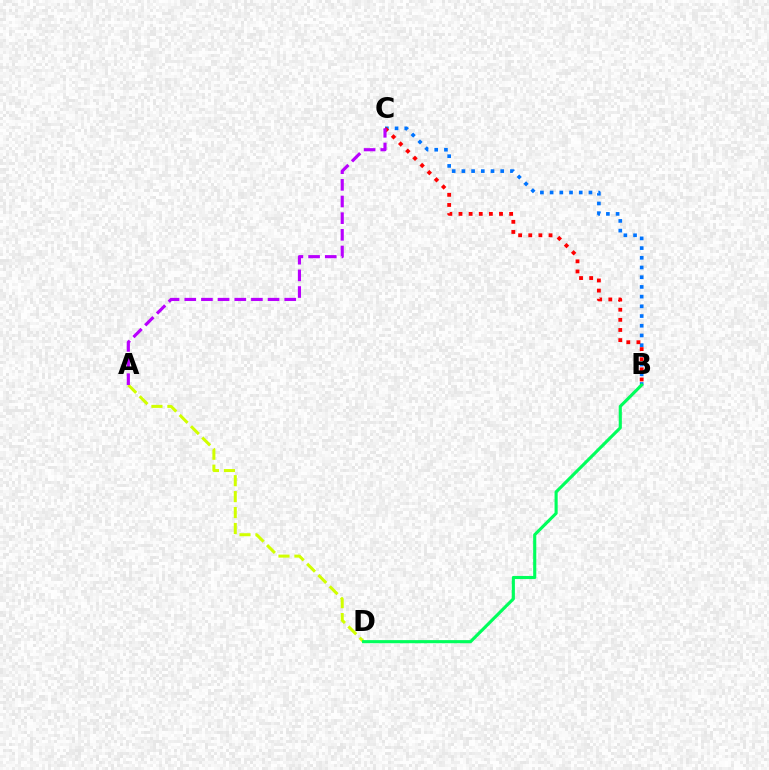{('B', 'C'): [{'color': '#0074ff', 'line_style': 'dotted', 'thickness': 2.64}, {'color': '#ff0000', 'line_style': 'dotted', 'thickness': 2.75}], ('A', 'D'): [{'color': '#d1ff00', 'line_style': 'dashed', 'thickness': 2.17}], ('A', 'C'): [{'color': '#b900ff', 'line_style': 'dashed', 'thickness': 2.26}], ('B', 'D'): [{'color': '#00ff5c', 'line_style': 'solid', 'thickness': 2.24}]}